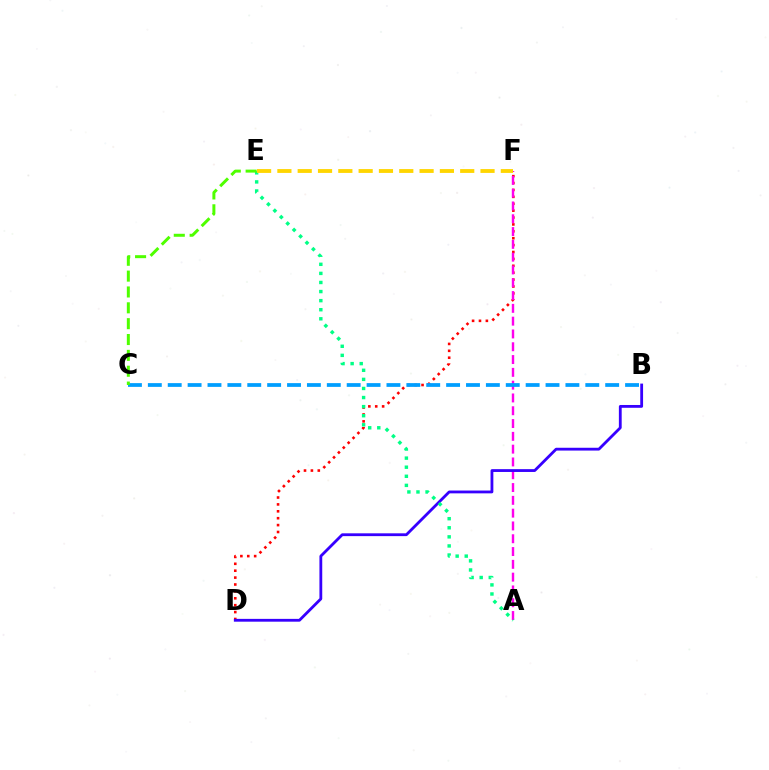{('D', 'F'): [{'color': '#ff0000', 'line_style': 'dotted', 'thickness': 1.87}], ('A', 'F'): [{'color': '#ff00ed', 'line_style': 'dashed', 'thickness': 1.74}], ('B', 'C'): [{'color': '#009eff', 'line_style': 'dashed', 'thickness': 2.7}], ('B', 'D'): [{'color': '#3700ff', 'line_style': 'solid', 'thickness': 2.02}], ('A', 'E'): [{'color': '#00ff86', 'line_style': 'dotted', 'thickness': 2.47}], ('E', 'F'): [{'color': '#ffd500', 'line_style': 'dashed', 'thickness': 2.76}], ('C', 'E'): [{'color': '#4fff00', 'line_style': 'dashed', 'thickness': 2.15}]}